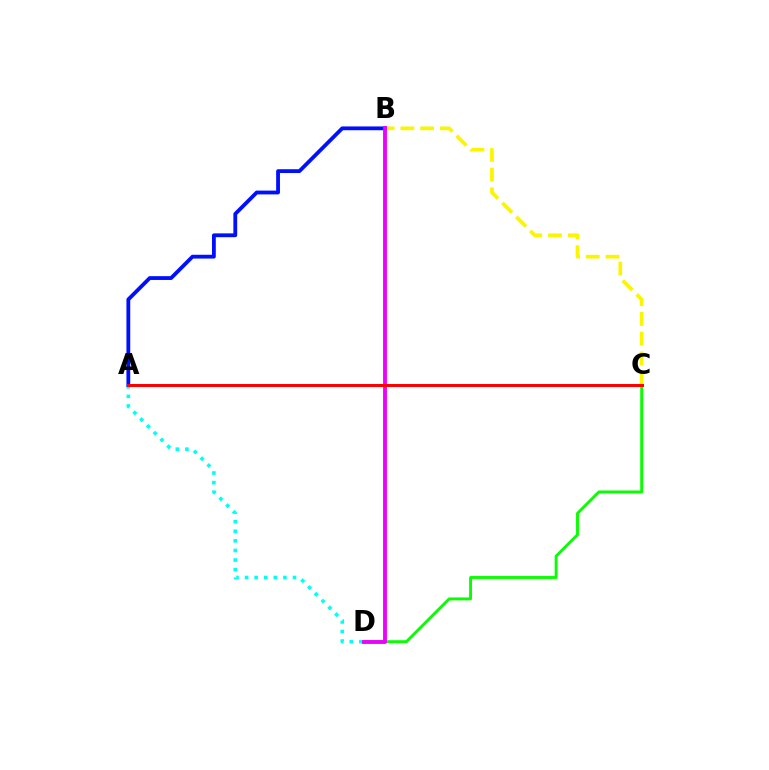{('C', 'D'): [{'color': '#08ff00', 'line_style': 'solid', 'thickness': 2.09}], ('B', 'C'): [{'color': '#fcf500', 'line_style': 'dashed', 'thickness': 2.68}], ('A', 'D'): [{'color': '#00fff6', 'line_style': 'dotted', 'thickness': 2.6}], ('A', 'B'): [{'color': '#0010ff', 'line_style': 'solid', 'thickness': 2.74}], ('B', 'D'): [{'color': '#ee00ff', 'line_style': 'solid', 'thickness': 2.78}], ('A', 'C'): [{'color': '#ff0000', 'line_style': 'solid', 'thickness': 2.16}]}